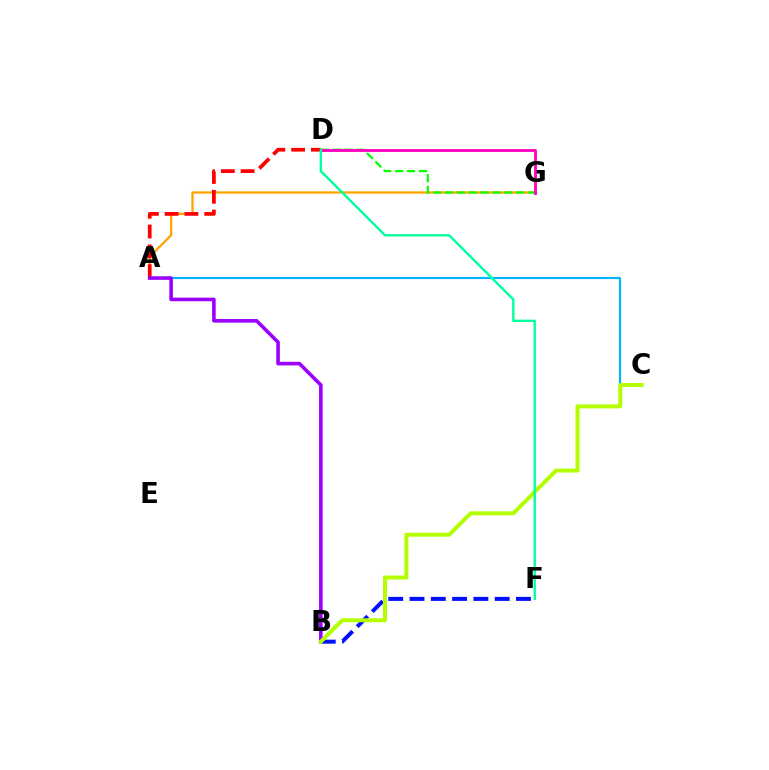{('A', 'G'): [{'color': '#ffa500', 'line_style': 'solid', 'thickness': 1.64}], ('B', 'F'): [{'color': '#0010ff', 'line_style': 'dashed', 'thickness': 2.89}], ('A', 'C'): [{'color': '#00b5ff', 'line_style': 'solid', 'thickness': 1.55}], ('A', 'D'): [{'color': '#ff0000', 'line_style': 'dashed', 'thickness': 2.69}], ('A', 'B'): [{'color': '#9b00ff', 'line_style': 'solid', 'thickness': 2.59}], ('D', 'G'): [{'color': '#08ff00', 'line_style': 'dashed', 'thickness': 1.61}, {'color': '#ff00bd', 'line_style': 'solid', 'thickness': 2.04}], ('B', 'C'): [{'color': '#b3ff00', 'line_style': 'solid', 'thickness': 2.86}], ('D', 'F'): [{'color': '#00ff9d', 'line_style': 'solid', 'thickness': 1.71}]}